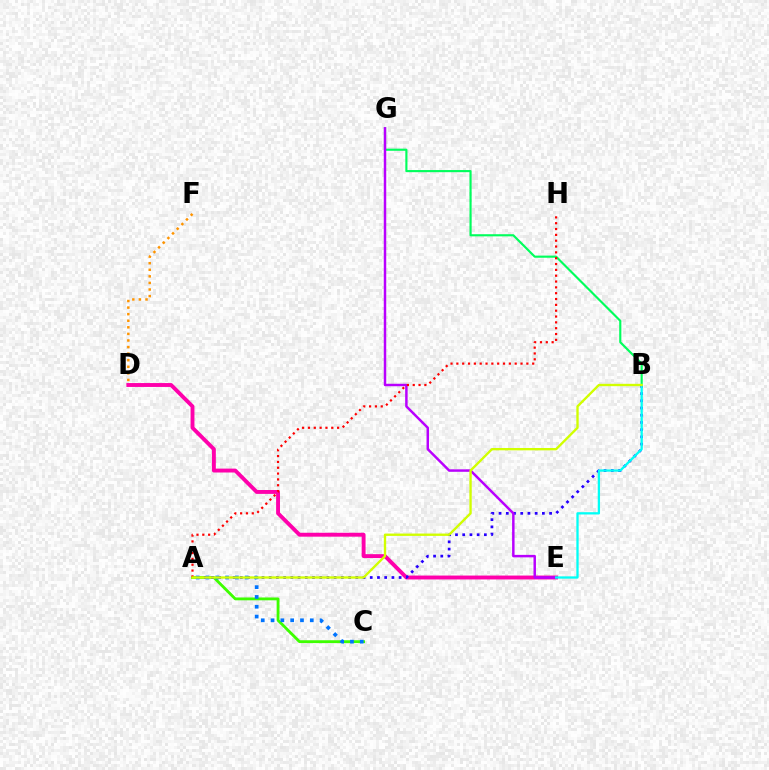{('D', 'F'): [{'color': '#ff9400', 'line_style': 'dotted', 'thickness': 1.79}], ('D', 'E'): [{'color': '#ff00ac', 'line_style': 'solid', 'thickness': 2.8}], ('A', 'C'): [{'color': '#3dff00', 'line_style': 'solid', 'thickness': 2.04}, {'color': '#0074ff', 'line_style': 'dotted', 'thickness': 2.66}], ('B', 'G'): [{'color': '#00ff5c', 'line_style': 'solid', 'thickness': 1.54}], ('A', 'B'): [{'color': '#2500ff', 'line_style': 'dotted', 'thickness': 1.96}, {'color': '#d1ff00', 'line_style': 'solid', 'thickness': 1.69}], ('E', 'G'): [{'color': '#b900ff', 'line_style': 'solid', 'thickness': 1.78}], ('A', 'H'): [{'color': '#ff0000', 'line_style': 'dotted', 'thickness': 1.58}], ('B', 'E'): [{'color': '#00fff6', 'line_style': 'solid', 'thickness': 1.65}]}